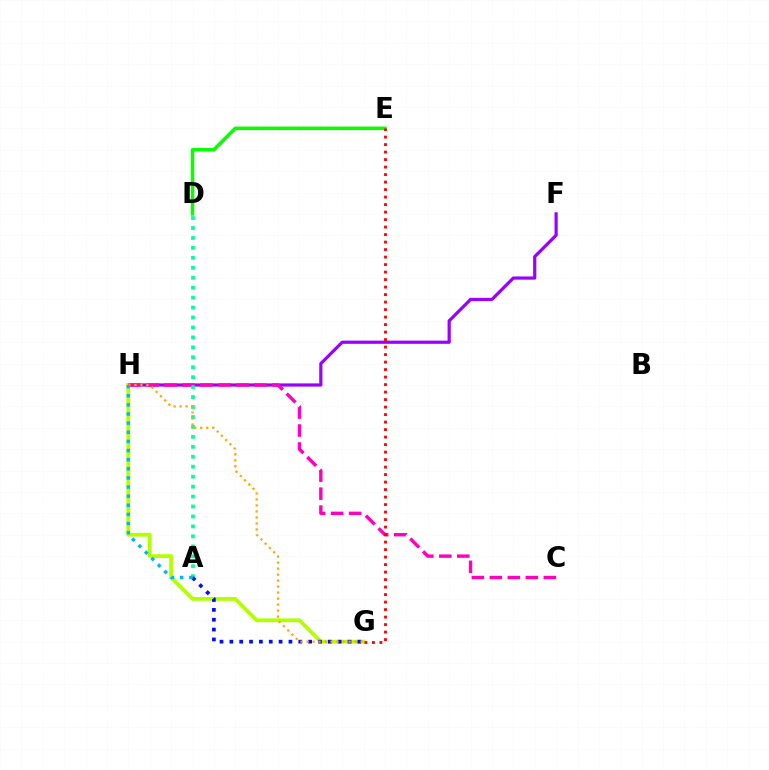{('F', 'H'): [{'color': '#9b00ff', 'line_style': 'solid', 'thickness': 2.31}], ('G', 'H'): [{'color': '#b3ff00', 'line_style': 'solid', 'thickness': 2.74}, {'color': '#ffa500', 'line_style': 'dotted', 'thickness': 1.63}], ('C', 'H'): [{'color': '#ff00bd', 'line_style': 'dashed', 'thickness': 2.44}], ('D', 'E'): [{'color': '#08ff00', 'line_style': 'solid', 'thickness': 2.54}], ('A', 'D'): [{'color': '#00ff9d', 'line_style': 'dotted', 'thickness': 2.7}], ('A', 'G'): [{'color': '#0010ff', 'line_style': 'dotted', 'thickness': 2.68}], ('E', 'G'): [{'color': '#ff0000', 'line_style': 'dotted', 'thickness': 2.04}], ('A', 'H'): [{'color': '#00b5ff', 'line_style': 'dotted', 'thickness': 2.48}]}